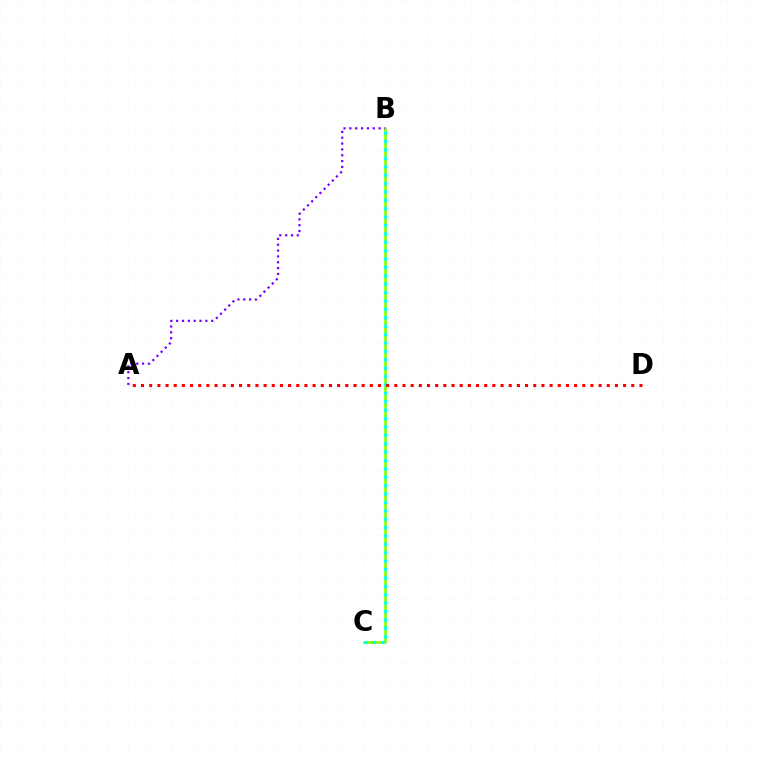{('B', 'C'): [{'color': '#84ff00', 'line_style': 'solid', 'thickness': 1.92}, {'color': '#00fff6', 'line_style': 'dotted', 'thickness': 2.28}], ('A', 'B'): [{'color': '#7200ff', 'line_style': 'dotted', 'thickness': 1.59}], ('A', 'D'): [{'color': '#ff0000', 'line_style': 'dotted', 'thickness': 2.22}]}